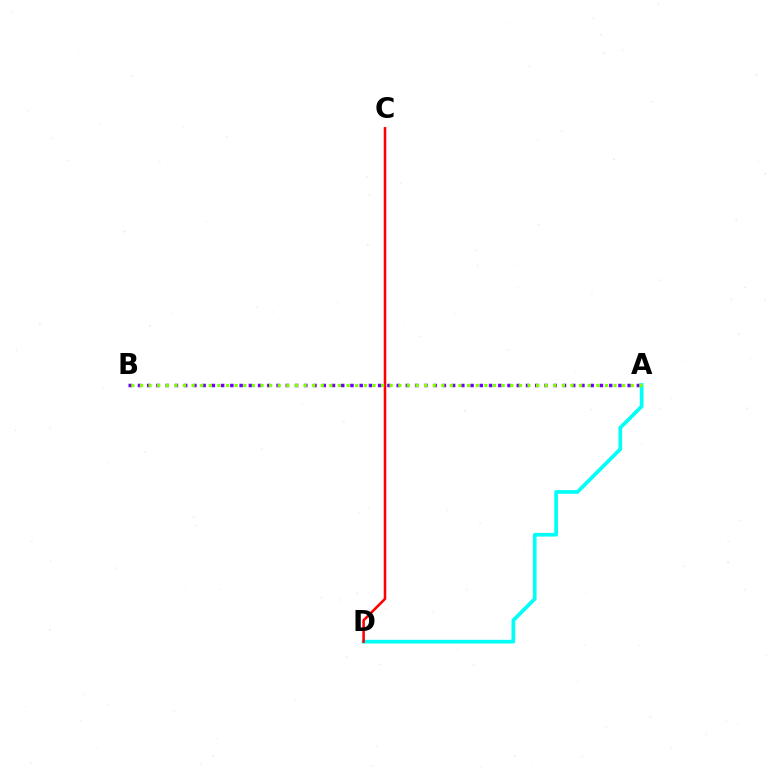{('A', 'B'): [{'color': '#7200ff', 'line_style': 'dotted', 'thickness': 2.51}, {'color': '#84ff00', 'line_style': 'dotted', 'thickness': 2.34}], ('A', 'D'): [{'color': '#00fff6', 'line_style': 'solid', 'thickness': 2.65}], ('C', 'D'): [{'color': '#ff0000', 'line_style': 'solid', 'thickness': 1.83}]}